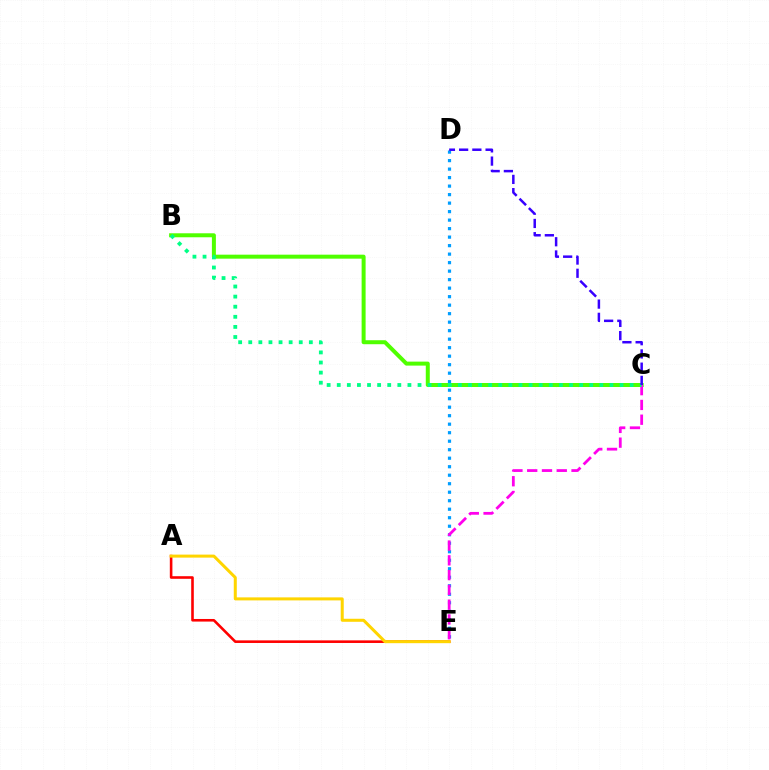{('D', 'E'): [{'color': '#009eff', 'line_style': 'dotted', 'thickness': 2.31}], ('B', 'C'): [{'color': '#4fff00', 'line_style': 'solid', 'thickness': 2.87}, {'color': '#00ff86', 'line_style': 'dotted', 'thickness': 2.74}], ('C', 'E'): [{'color': '#ff00ed', 'line_style': 'dashed', 'thickness': 2.01}], ('A', 'E'): [{'color': '#ff0000', 'line_style': 'solid', 'thickness': 1.87}, {'color': '#ffd500', 'line_style': 'solid', 'thickness': 2.17}], ('C', 'D'): [{'color': '#3700ff', 'line_style': 'dashed', 'thickness': 1.8}]}